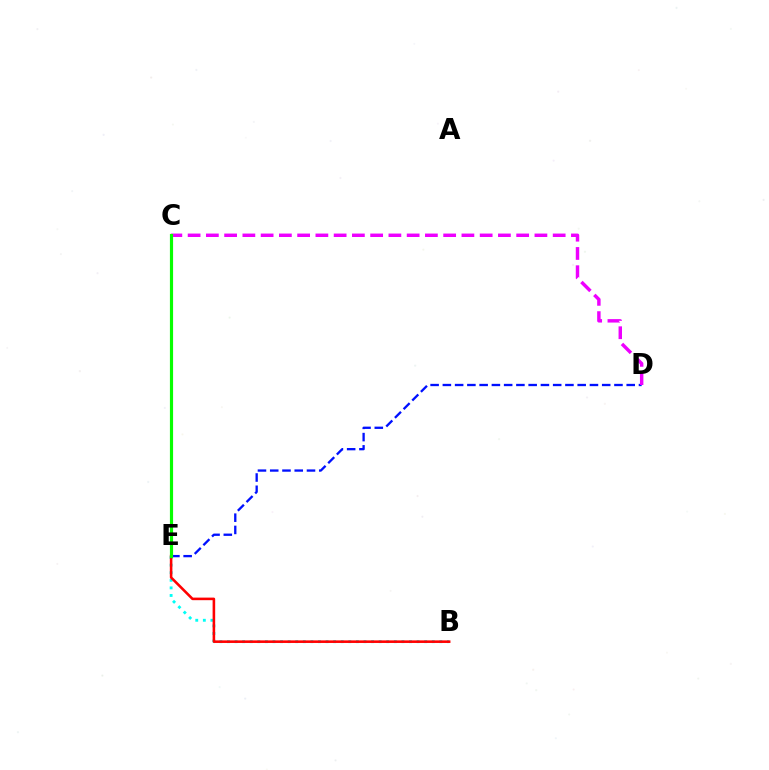{('D', 'E'): [{'color': '#0010ff', 'line_style': 'dashed', 'thickness': 1.67}], ('C', 'E'): [{'color': '#fcf500', 'line_style': 'dashed', 'thickness': 1.99}, {'color': '#08ff00', 'line_style': 'solid', 'thickness': 2.29}], ('C', 'D'): [{'color': '#ee00ff', 'line_style': 'dashed', 'thickness': 2.48}], ('B', 'E'): [{'color': '#00fff6', 'line_style': 'dotted', 'thickness': 2.06}, {'color': '#ff0000', 'line_style': 'solid', 'thickness': 1.86}]}